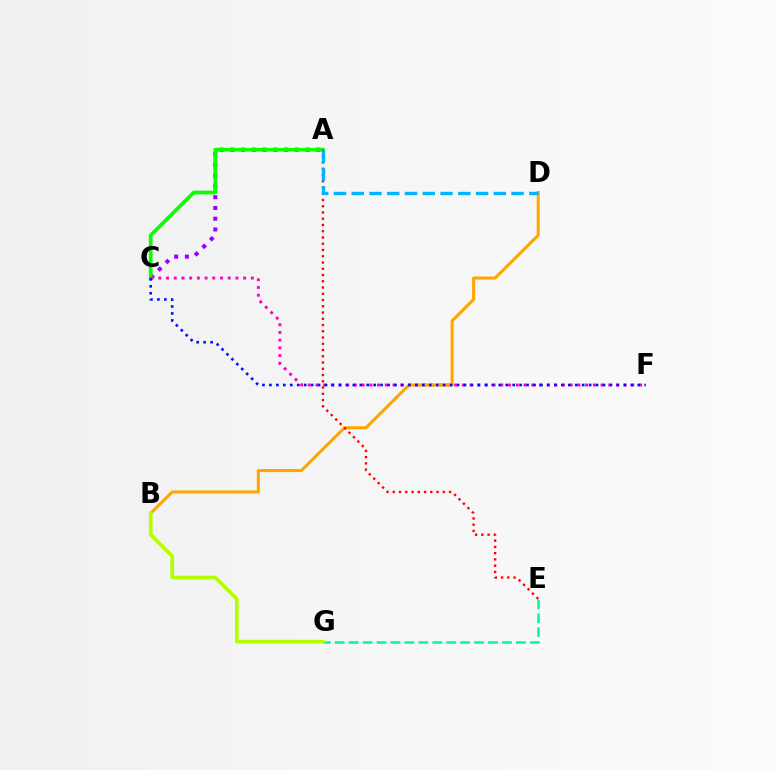{('A', 'C'): [{'color': '#9b00ff', 'line_style': 'dotted', 'thickness': 2.92}, {'color': '#08ff00', 'line_style': 'solid', 'thickness': 2.66}], ('E', 'G'): [{'color': '#00ff9d', 'line_style': 'dashed', 'thickness': 1.89}], ('C', 'F'): [{'color': '#ff00bd', 'line_style': 'dotted', 'thickness': 2.09}, {'color': '#0010ff', 'line_style': 'dotted', 'thickness': 1.89}], ('B', 'D'): [{'color': '#ffa500', 'line_style': 'solid', 'thickness': 2.2}], ('A', 'E'): [{'color': '#ff0000', 'line_style': 'dotted', 'thickness': 1.7}], ('A', 'D'): [{'color': '#00b5ff', 'line_style': 'dashed', 'thickness': 2.41}], ('B', 'G'): [{'color': '#b3ff00', 'line_style': 'solid', 'thickness': 2.65}]}